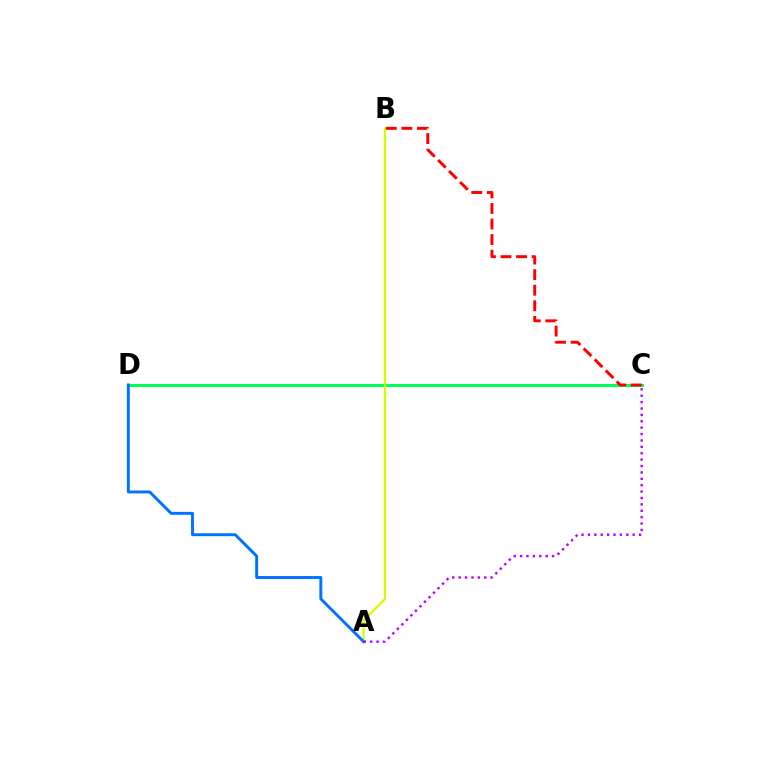{('C', 'D'): [{'color': '#00ff5c', 'line_style': 'solid', 'thickness': 2.2}], ('A', 'B'): [{'color': '#d1ff00', 'line_style': 'solid', 'thickness': 1.61}], ('A', 'D'): [{'color': '#0074ff', 'line_style': 'solid', 'thickness': 2.11}], ('A', 'C'): [{'color': '#b900ff', 'line_style': 'dotted', 'thickness': 1.74}], ('B', 'C'): [{'color': '#ff0000', 'line_style': 'dashed', 'thickness': 2.11}]}